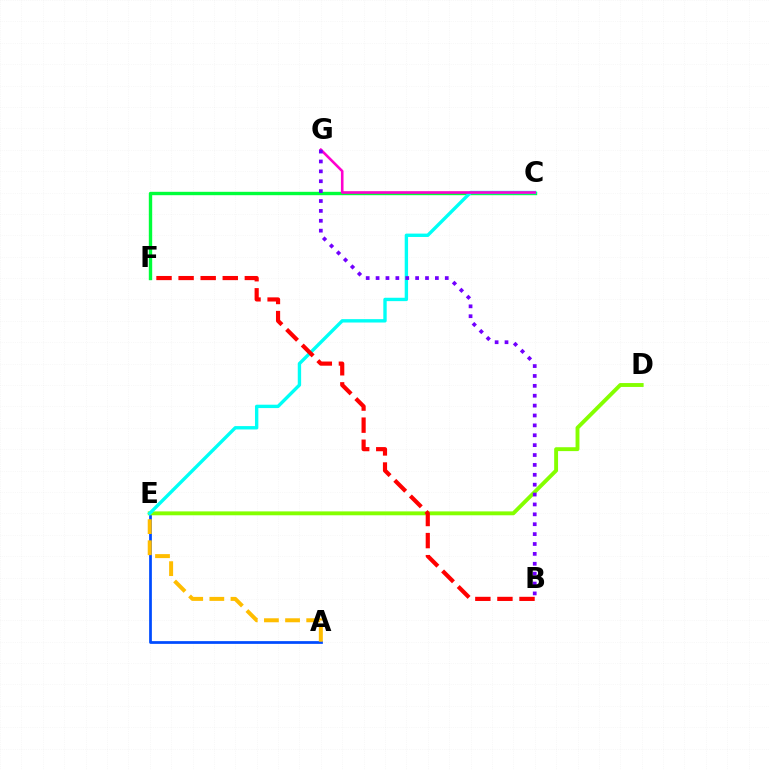{('A', 'E'): [{'color': '#004bff', 'line_style': 'solid', 'thickness': 1.97}, {'color': '#ffbd00', 'line_style': 'dashed', 'thickness': 2.87}], ('C', 'F'): [{'color': '#00ff39', 'line_style': 'solid', 'thickness': 2.44}], ('D', 'E'): [{'color': '#84ff00', 'line_style': 'solid', 'thickness': 2.8}], ('C', 'E'): [{'color': '#00fff6', 'line_style': 'solid', 'thickness': 2.43}], ('C', 'G'): [{'color': '#ff00cf', 'line_style': 'solid', 'thickness': 1.87}], ('B', 'G'): [{'color': '#7200ff', 'line_style': 'dotted', 'thickness': 2.69}], ('B', 'F'): [{'color': '#ff0000', 'line_style': 'dashed', 'thickness': 3.0}]}